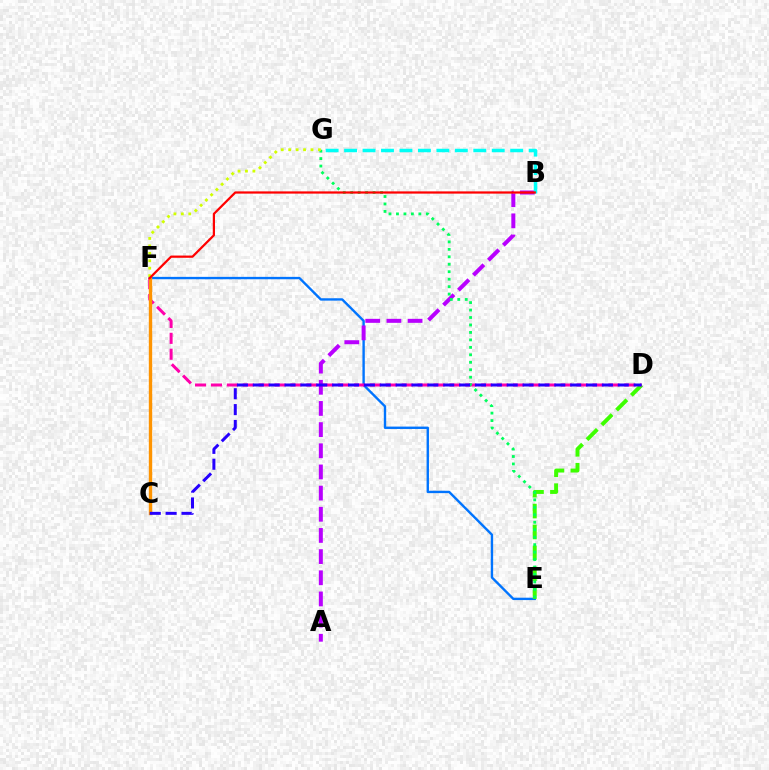{('E', 'F'): [{'color': '#0074ff', 'line_style': 'solid', 'thickness': 1.71}], ('A', 'B'): [{'color': '#b900ff', 'line_style': 'dashed', 'thickness': 2.88}], ('D', 'E'): [{'color': '#3dff00', 'line_style': 'dashed', 'thickness': 2.84}], ('D', 'F'): [{'color': '#ff00ac', 'line_style': 'dashed', 'thickness': 2.16}], ('E', 'G'): [{'color': '#00ff5c', 'line_style': 'dotted', 'thickness': 2.03}], ('B', 'G'): [{'color': '#00fff6', 'line_style': 'dashed', 'thickness': 2.51}], ('C', 'F'): [{'color': '#ff9400', 'line_style': 'solid', 'thickness': 2.43}], ('F', 'G'): [{'color': '#d1ff00', 'line_style': 'dotted', 'thickness': 2.02}], ('C', 'D'): [{'color': '#2500ff', 'line_style': 'dashed', 'thickness': 2.16}], ('B', 'F'): [{'color': '#ff0000', 'line_style': 'solid', 'thickness': 1.61}]}